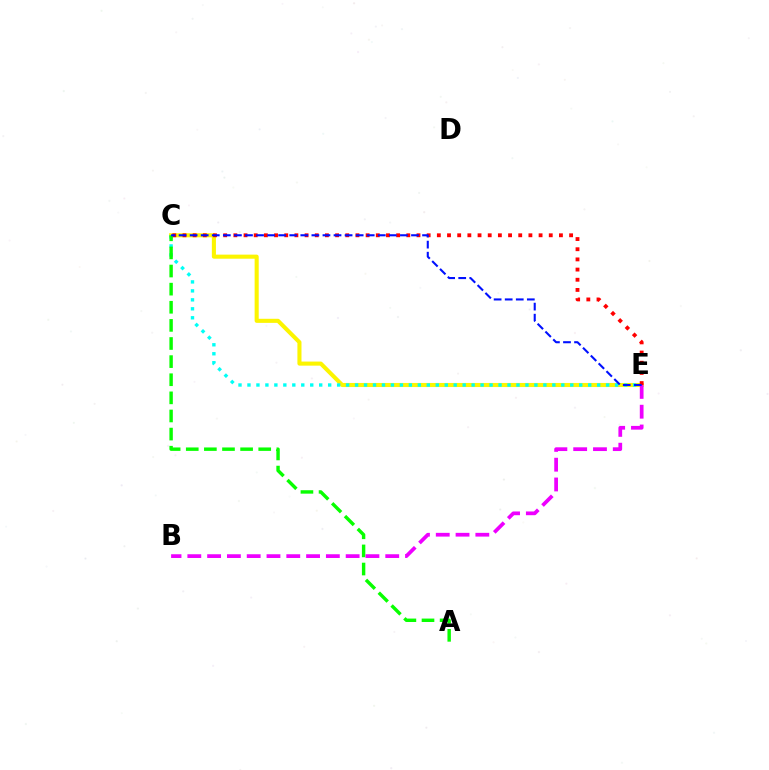{('C', 'E'): [{'color': '#fcf500', 'line_style': 'solid', 'thickness': 2.94}, {'color': '#00fff6', 'line_style': 'dotted', 'thickness': 2.44}, {'color': '#ff0000', 'line_style': 'dotted', 'thickness': 2.76}, {'color': '#0010ff', 'line_style': 'dashed', 'thickness': 1.5}], ('A', 'C'): [{'color': '#08ff00', 'line_style': 'dashed', 'thickness': 2.46}], ('B', 'E'): [{'color': '#ee00ff', 'line_style': 'dashed', 'thickness': 2.69}]}